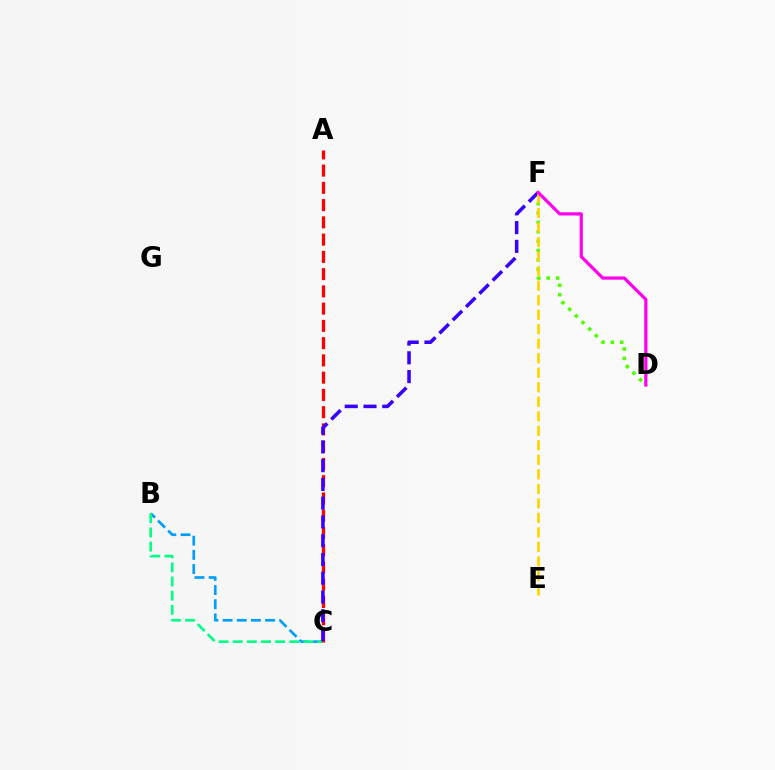{('B', 'C'): [{'color': '#009eff', 'line_style': 'dashed', 'thickness': 1.93}, {'color': '#00ff86', 'line_style': 'dashed', 'thickness': 1.92}], ('D', 'F'): [{'color': '#4fff00', 'line_style': 'dotted', 'thickness': 2.55}, {'color': '#ff00ed', 'line_style': 'solid', 'thickness': 2.31}], ('A', 'C'): [{'color': '#ff0000', 'line_style': 'dashed', 'thickness': 2.34}], ('C', 'F'): [{'color': '#3700ff', 'line_style': 'dashed', 'thickness': 2.55}], ('E', 'F'): [{'color': '#ffd500', 'line_style': 'dashed', 'thickness': 1.97}]}